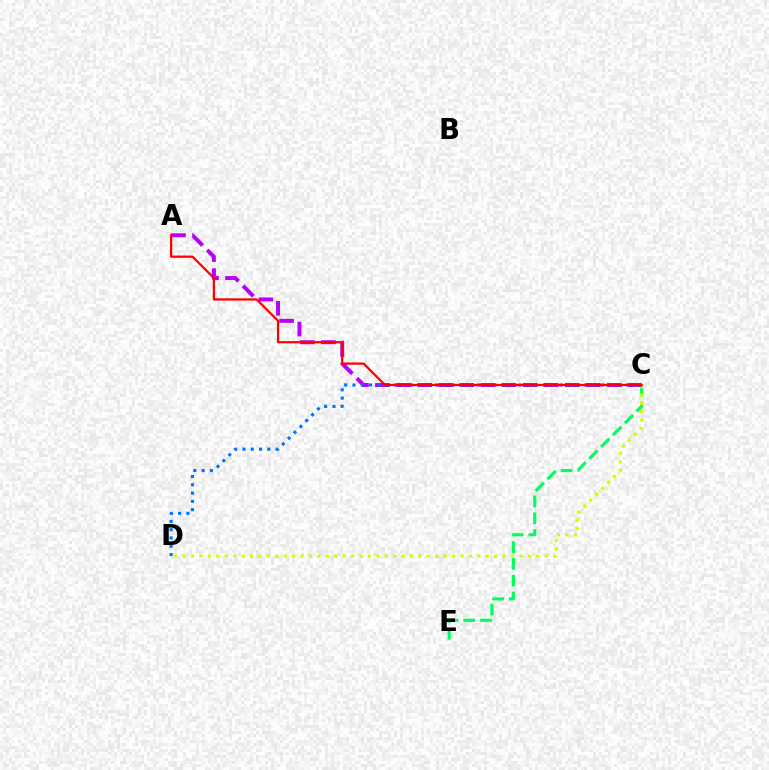{('C', 'E'): [{'color': '#00ff5c', 'line_style': 'dashed', 'thickness': 2.28}], ('C', 'D'): [{'color': '#d1ff00', 'line_style': 'dotted', 'thickness': 2.29}, {'color': '#0074ff', 'line_style': 'dotted', 'thickness': 2.25}], ('A', 'C'): [{'color': '#b900ff', 'line_style': 'dashed', 'thickness': 2.86}, {'color': '#ff0000', 'line_style': 'solid', 'thickness': 1.61}]}